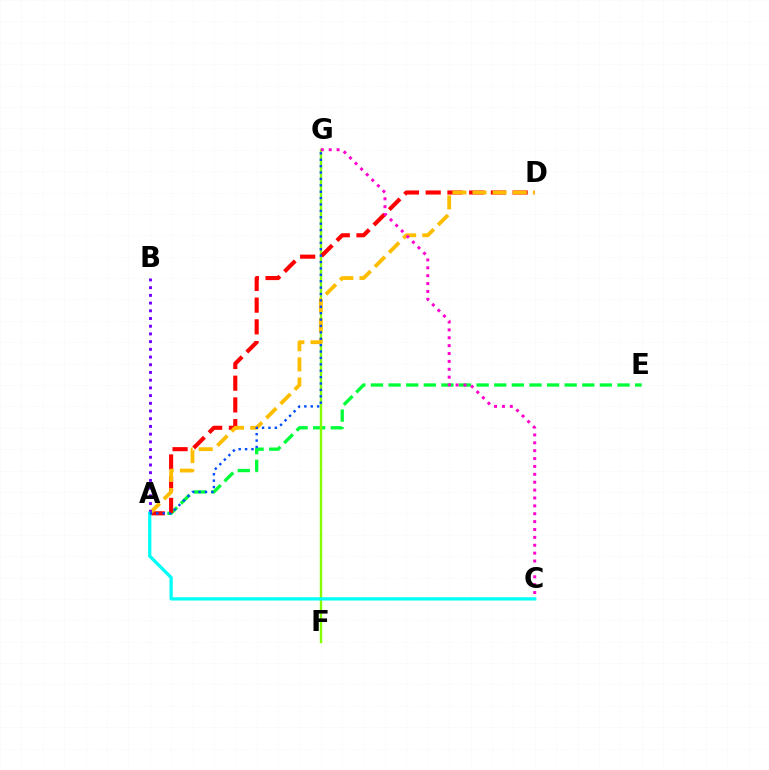{('A', 'E'): [{'color': '#00ff39', 'line_style': 'dashed', 'thickness': 2.39}], ('F', 'G'): [{'color': '#84ff00', 'line_style': 'solid', 'thickness': 1.73}], ('A', 'D'): [{'color': '#ff0000', 'line_style': 'dashed', 'thickness': 2.95}, {'color': '#ffbd00', 'line_style': 'dashed', 'thickness': 2.73}], ('C', 'G'): [{'color': '#ff00cf', 'line_style': 'dotted', 'thickness': 2.14}], ('A', 'B'): [{'color': '#7200ff', 'line_style': 'dotted', 'thickness': 2.09}], ('A', 'C'): [{'color': '#00fff6', 'line_style': 'solid', 'thickness': 2.34}], ('A', 'G'): [{'color': '#004bff', 'line_style': 'dotted', 'thickness': 1.74}]}